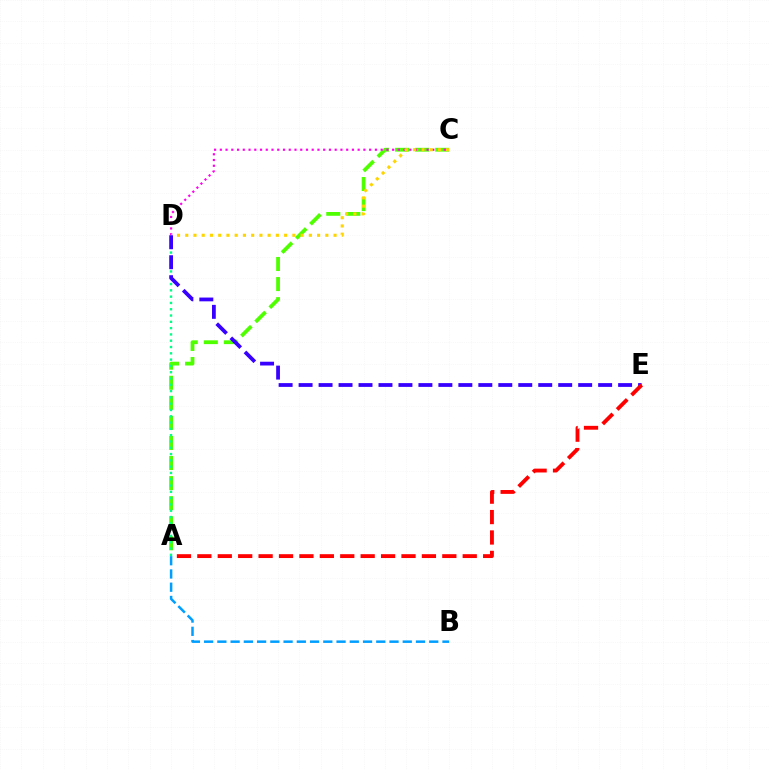{('A', 'C'): [{'color': '#4fff00', 'line_style': 'dashed', 'thickness': 2.73}], ('C', 'D'): [{'color': '#ff00ed', 'line_style': 'dotted', 'thickness': 1.56}, {'color': '#ffd500', 'line_style': 'dotted', 'thickness': 2.24}], ('A', 'D'): [{'color': '#00ff86', 'line_style': 'dotted', 'thickness': 1.71}], ('D', 'E'): [{'color': '#3700ff', 'line_style': 'dashed', 'thickness': 2.71}], ('A', 'E'): [{'color': '#ff0000', 'line_style': 'dashed', 'thickness': 2.77}], ('A', 'B'): [{'color': '#009eff', 'line_style': 'dashed', 'thickness': 1.8}]}